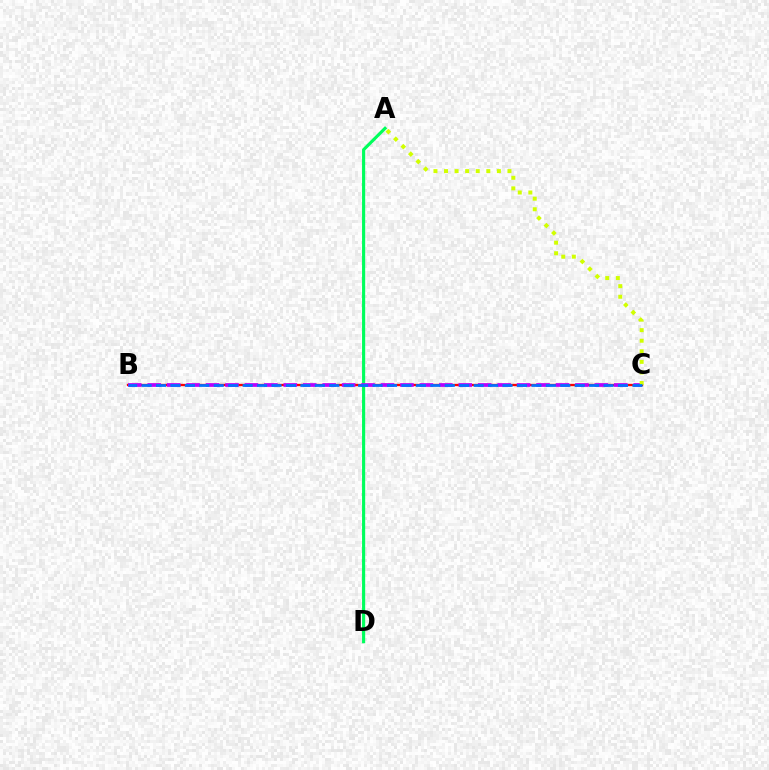{('B', 'C'): [{'color': '#ff0000', 'line_style': 'solid', 'thickness': 1.67}, {'color': '#b900ff', 'line_style': 'dashed', 'thickness': 2.64}, {'color': '#0074ff', 'line_style': 'dashed', 'thickness': 1.96}], ('A', 'D'): [{'color': '#00ff5c', 'line_style': 'solid', 'thickness': 2.26}], ('A', 'C'): [{'color': '#d1ff00', 'line_style': 'dotted', 'thickness': 2.87}]}